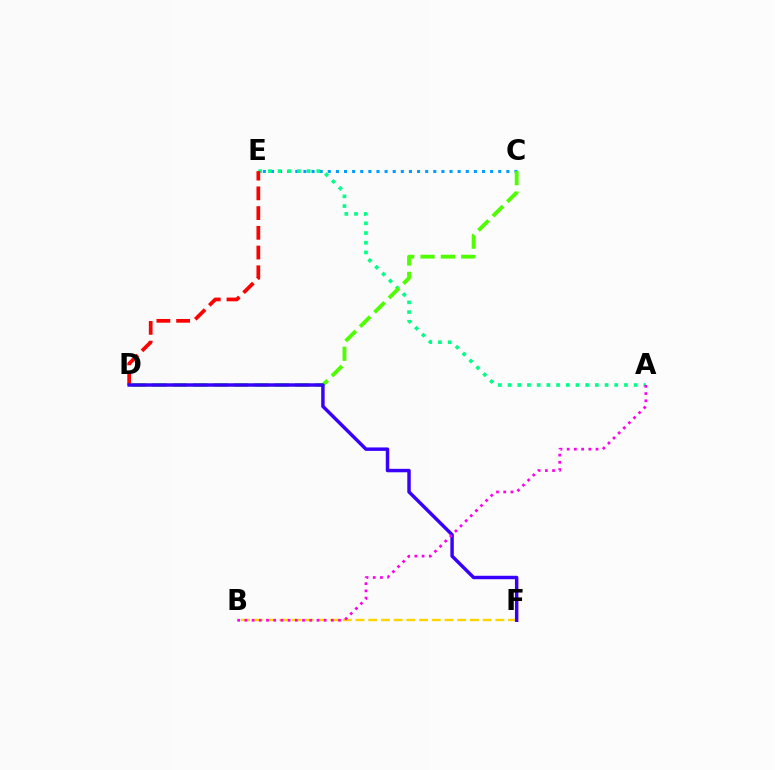{('C', 'E'): [{'color': '#009eff', 'line_style': 'dotted', 'thickness': 2.21}], ('A', 'E'): [{'color': '#00ff86', 'line_style': 'dotted', 'thickness': 2.63}], ('C', 'D'): [{'color': '#4fff00', 'line_style': 'dashed', 'thickness': 2.76}], ('B', 'F'): [{'color': '#ffd500', 'line_style': 'dashed', 'thickness': 1.73}], ('D', 'E'): [{'color': '#ff0000', 'line_style': 'dashed', 'thickness': 2.68}], ('D', 'F'): [{'color': '#3700ff', 'line_style': 'solid', 'thickness': 2.48}], ('A', 'B'): [{'color': '#ff00ed', 'line_style': 'dotted', 'thickness': 1.96}]}